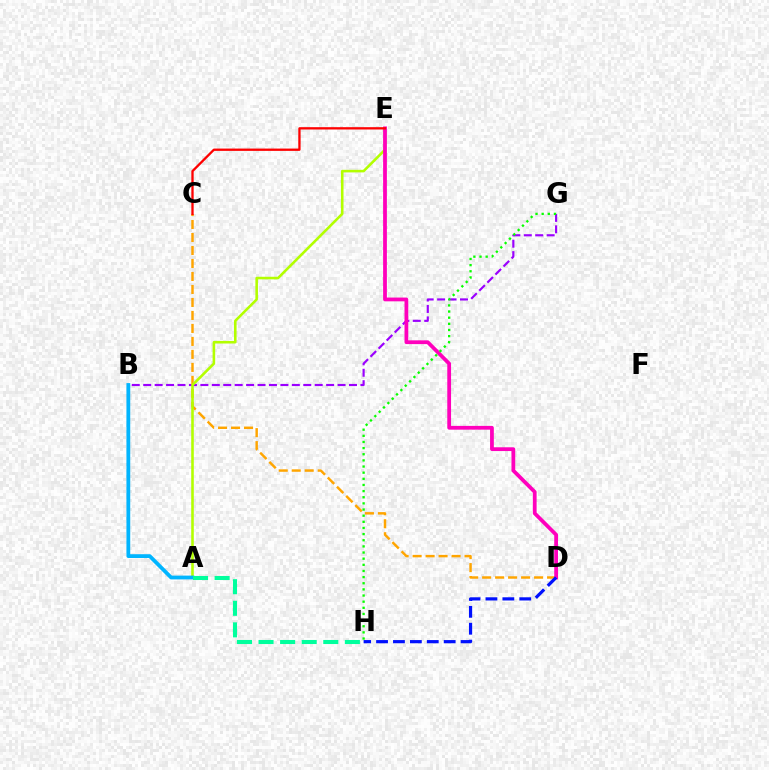{('B', 'G'): [{'color': '#9b00ff', 'line_style': 'dashed', 'thickness': 1.55}], ('C', 'D'): [{'color': '#ffa500', 'line_style': 'dashed', 'thickness': 1.76}], ('A', 'E'): [{'color': '#b3ff00', 'line_style': 'solid', 'thickness': 1.86}], ('D', 'E'): [{'color': '#ff00bd', 'line_style': 'solid', 'thickness': 2.71}], ('A', 'B'): [{'color': '#00b5ff', 'line_style': 'solid', 'thickness': 2.73}], ('G', 'H'): [{'color': '#08ff00', 'line_style': 'dotted', 'thickness': 1.67}], ('A', 'H'): [{'color': '#00ff9d', 'line_style': 'dashed', 'thickness': 2.93}], ('D', 'H'): [{'color': '#0010ff', 'line_style': 'dashed', 'thickness': 2.3}], ('C', 'E'): [{'color': '#ff0000', 'line_style': 'solid', 'thickness': 1.66}]}